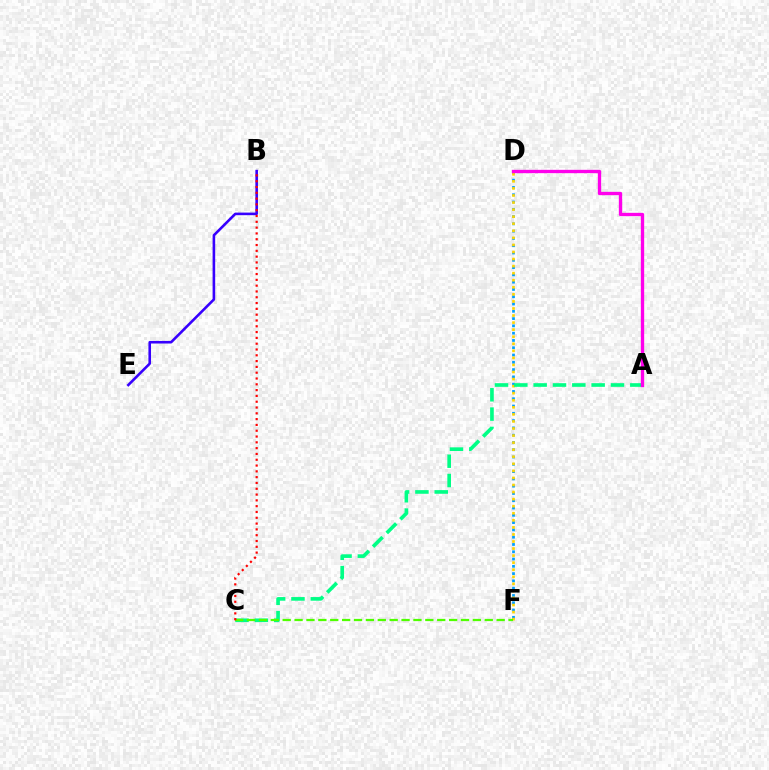{('D', 'F'): [{'color': '#009eff', 'line_style': 'dotted', 'thickness': 1.98}, {'color': '#ffd500', 'line_style': 'dotted', 'thickness': 1.92}], ('A', 'C'): [{'color': '#00ff86', 'line_style': 'dashed', 'thickness': 2.63}], ('B', 'E'): [{'color': '#3700ff', 'line_style': 'solid', 'thickness': 1.87}], ('C', 'F'): [{'color': '#4fff00', 'line_style': 'dashed', 'thickness': 1.61}], ('A', 'D'): [{'color': '#ff00ed', 'line_style': 'solid', 'thickness': 2.4}], ('B', 'C'): [{'color': '#ff0000', 'line_style': 'dotted', 'thickness': 1.58}]}